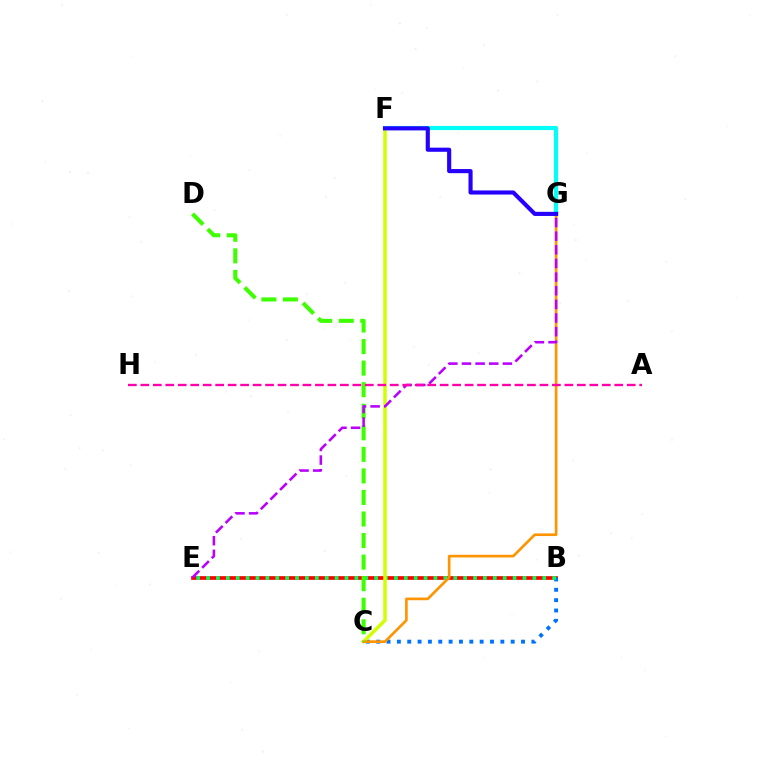{('B', 'E'): [{'color': '#ff0000', 'line_style': 'solid', 'thickness': 2.66}, {'color': '#00ff5c', 'line_style': 'dotted', 'thickness': 2.69}], ('F', 'G'): [{'color': '#00fff6', 'line_style': 'solid', 'thickness': 2.99}, {'color': '#2500ff', 'line_style': 'solid', 'thickness': 2.97}], ('B', 'C'): [{'color': '#0074ff', 'line_style': 'dotted', 'thickness': 2.81}], ('C', 'F'): [{'color': '#d1ff00', 'line_style': 'solid', 'thickness': 2.51}], ('C', 'G'): [{'color': '#ff9400', 'line_style': 'solid', 'thickness': 1.92}], ('C', 'D'): [{'color': '#3dff00', 'line_style': 'dashed', 'thickness': 2.93}], ('E', 'G'): [{'color': '#b900ff', 'line_style': 'dashed', 'thickness': 1.85}], ('A', 'H'): [{'color': '#ff00ac', 'line_style': 'dashed', 'thickness': 1.69}]}